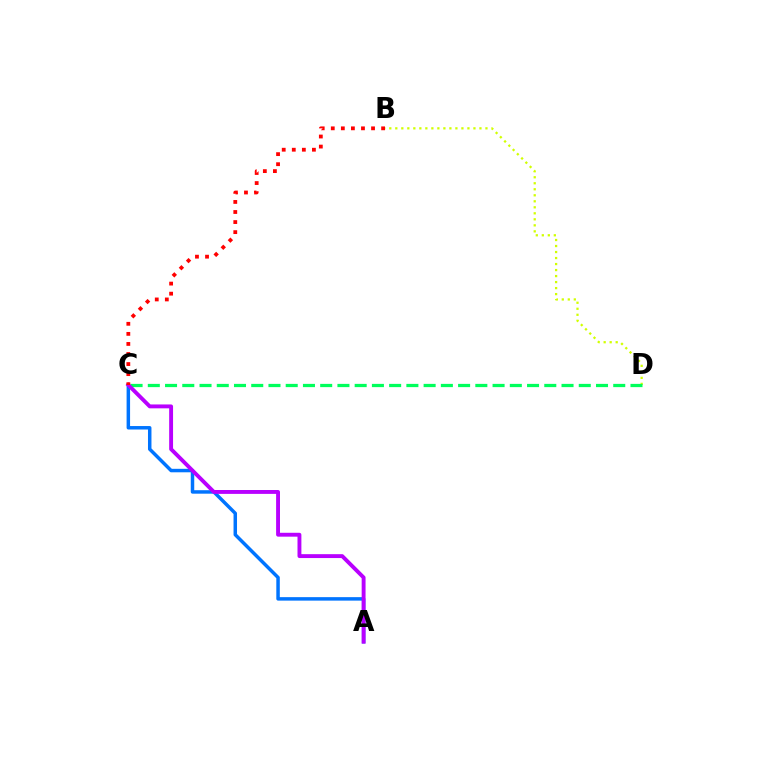{('B', 'D'): [{'color': '#d1ff00', 'line_style': 'dotted', 'thickness': 1.63}], ('A', 'C'): [{'color': '#0074ff', 'line_style': 'solid', 'thickness': 2.5}, {'color': '#b900ff', 'line_style': 'solid', 'thickness': 2.8}], ('C', 'D'): [{'color': '#00ff5c', 'line_style': 'dashed', 'thickness': 2.34}], ('B', 'C'): [{'color': '#ff0000', 'line_style': 'dotted', 'thickness': 2.73}]}